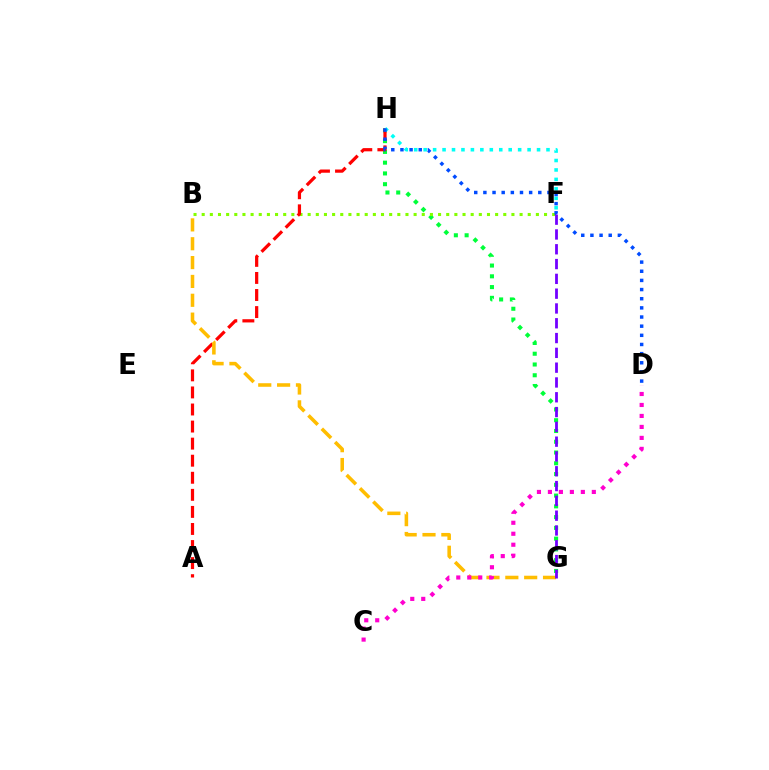{('G', 'H'): [{'color': '#00ff39', 'line_style': 'dotted', 'thickness': 2.93}], ('B', 'F'): [{'color': '#84ff00', 'line_style': 'dotted', 'thickness': 2.21}], ('A', 'H'): [{'color': '#ff0000', 'line_style': 'dashed', 'thickness': 2.32}], ('B', 'G'): [{'color': '#ffbd00', 'line_style': 'dashed', 'thickness': 2.56}], ('F', 'H'): [{'color': '#00fff6', 'line_style': 'dotted', 'thickness': 2.57}], ('C', 'D'): [{'color': '#ff00cf', 'line_style': 'dotted', 'thickness': 2.98}], ('D', 'H'): [{'color': '#004bff', 'line_style': 'dotted', 'thickness': 2.49}], ('F', 'G'): [{'color': '#7200ff', 'line_style': 'dashed', 'thickness': 2.01}]}